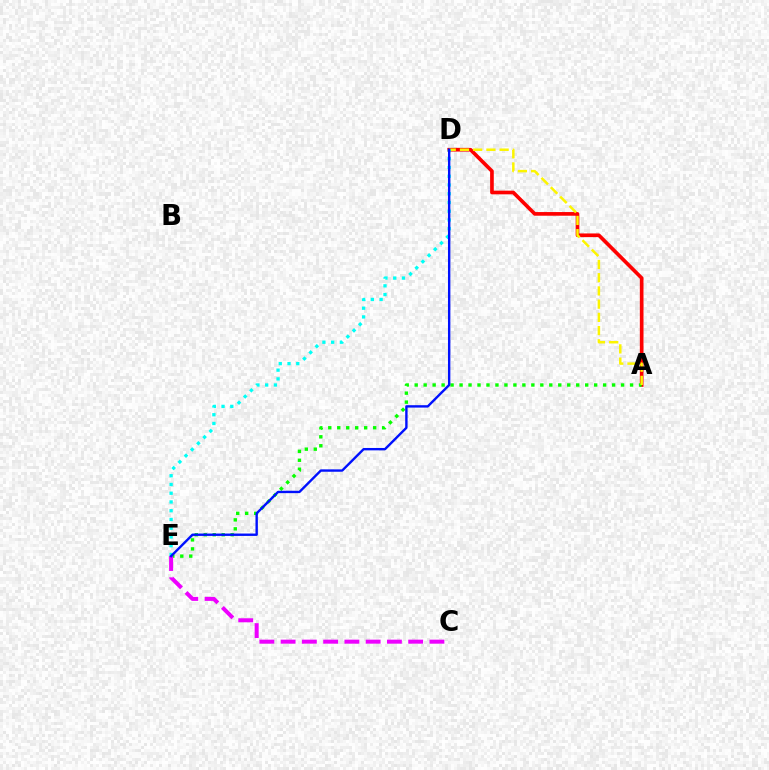{('A', 'D'): [{'color': '#ff0000', 'line_style': 'solid', 'thickness': 2.64}, {'color': '#fcf500', 'line_style': 'dashed', 'thickness': 1.8}], ('A', 'E'): [{'color': '#08ff00', 'line_style': 'dotted', 'thickness': 2.44}], ('C', 'E'): [{'color': '#ee00ff', 'line_style': 'dashed', 'thickness': 2.89}], ('D', 'E'): [{'color': '#00fff6', 'line_style': 'dotted', 'thickness': 2.38}, {'color': '#0010ff', 'line_style': 'solid', 'thickness': 1.72}]}